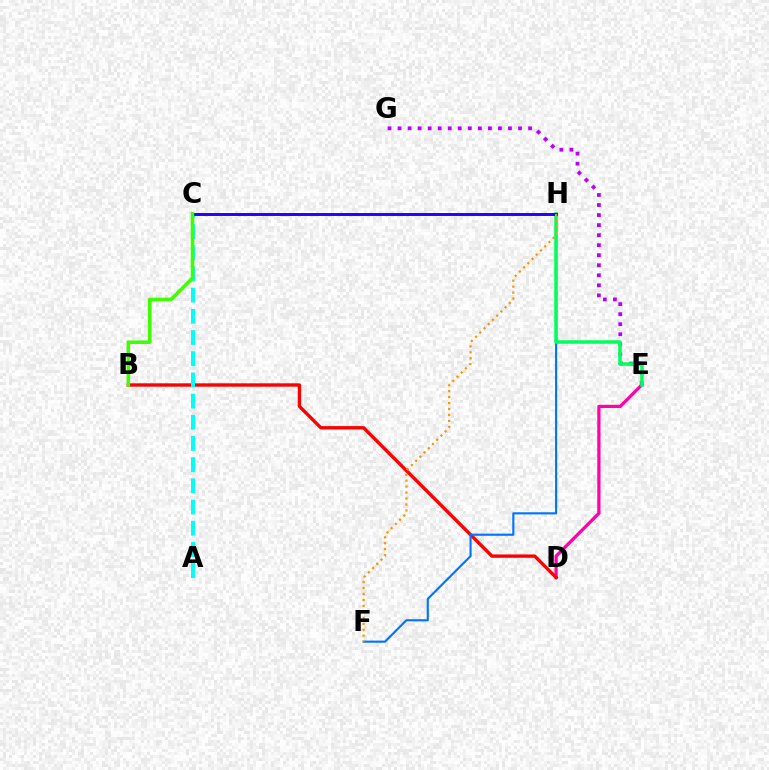{('D', 'E'): [{'color': '#ff00ac', 'line_style': 'solid', 'thickness': 2.32}], ('E', 'G'): [{'color': '#b900ff', 'line_style': 'dotted', 'thickness': 2.73}], ('B', 'D'): [{'color': '#ff0000', 'line_style': 'solid', 'thickness': 2.43}], ('F', 'H'): [{'color': '#0074ff', 'line_style': 'solid', 'thickness': 1.53}, {'color': '#ff9400', 'line_style': 'dotted', 'thickness': 1.62}], ('A', 'C'): [{'color': '#00fff6', 'line_style': 'dashed', 'thickness': 2.88}], ('C', 'H'): [{'color': '#d1ff00', 'line_style': 'dotted', 'thickness': 2.08}, {'color': '#2500ff', 'line_style': 'solid', 'thickness': 2.12}], ('E', 'H'): [{'color': '#00ff5c', 'line_style': 'solid', 'thickness': 2.53}], ('B', 'C'): [{'color': '#3dff00', 'line_style': 'solid', 'thickness': 2.53}]}